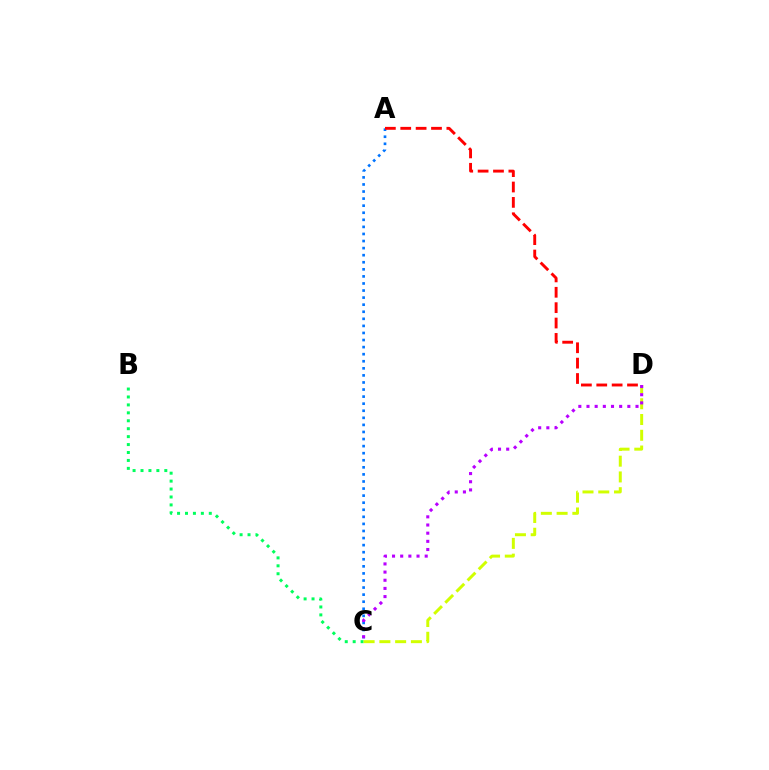{('A', 'C'): [{'color': '#0074ff', 'line_style': 'dotted', 'thickness': 1.92}], ('B', 'C'): [{'color': '#00ff5c', 'line_style': 'dotted', 'thickness': 2.16}], ('A', 'D'): [{'color': '#ff0000', 'line_style': 'dashed', 'thickness': 2.09}], ('C', 'D'): [{'color': '#d1ff00', 'line_style': 'dashed', 'thickness': 2.14}, {'color': '#b900ff', 'line_style': 'dotted', 'thickness': 2.22}]}